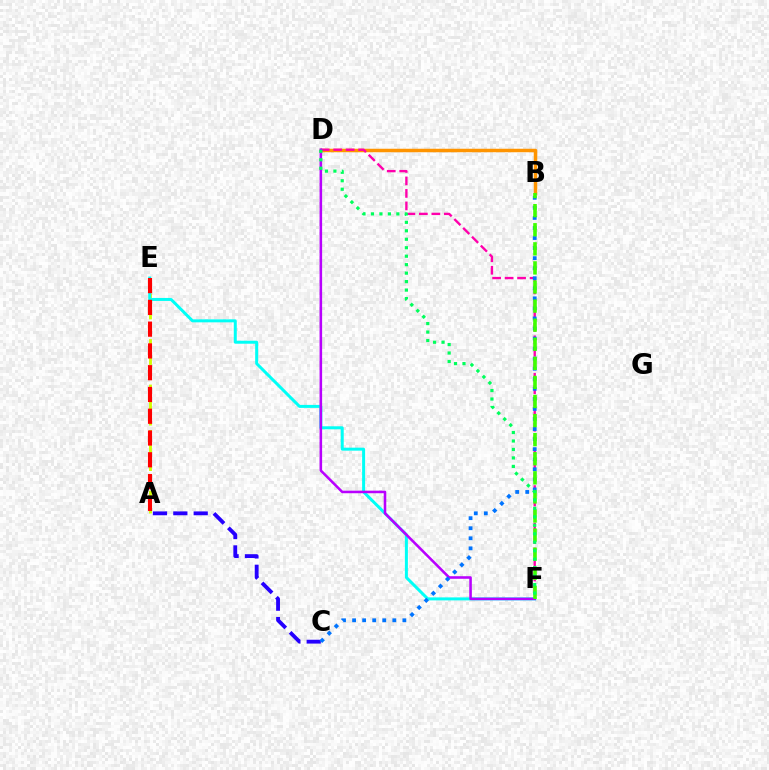{('A', 'C'): [{'color': '#2500ff', 'line_style': 'dashed', 'thickness': 2.77}], ('A', 'E'): [{'color': '#d1ff00', 'line_style': 'dashed', 'thickness': 2.06}, {'color': '#ff0000', 'line_style': 'dashed', 'thickness': 2.96}], ('B', 'D'): [{'color': '#ff9400', 'line_style': 'solid', 'thickness': 2.51}], ('D', 'F'): [{'color': '#ff00ac', 'line_style': 'dashed', 'thickness': 1.7}, {'color': '#b900ff', 'line_style': 'solid', 'thickness': 1.85}, {'color': '#00ff5c', 'line_style': 'dotted', 'thickness': 2.3}], ('E', 'F'): [{'color': '#00fff6', 'line_style': 'solid', 'thickness': 2.15}], ('B', 'C'): [{'color': '#0074ff', 'line_style': 'dotted', 'thickness': 2.73}], ('B', 'F'): [{'color': '#3dff00', 'line_style': 'dashed', 'thickness': 2.59}]}